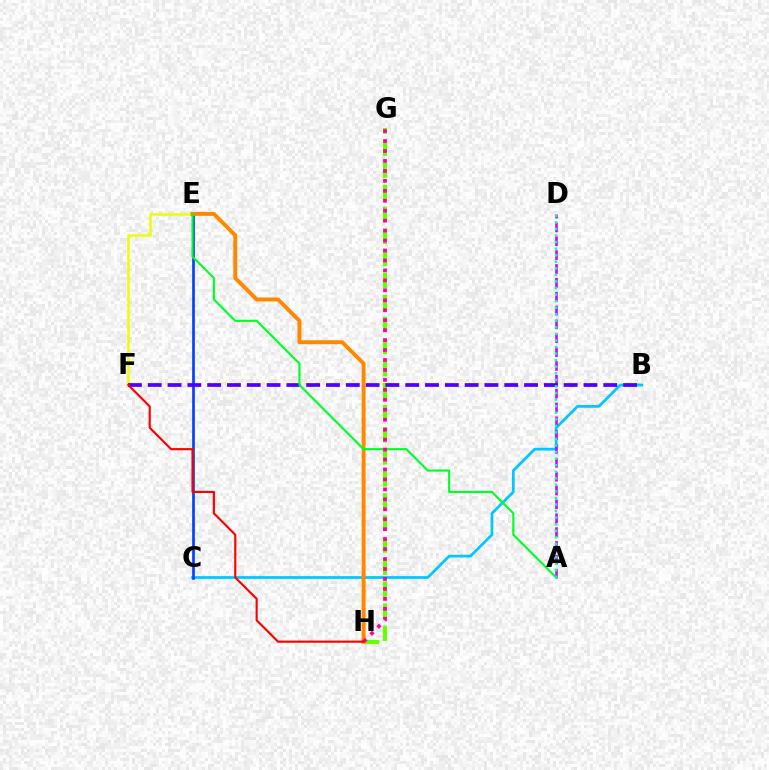{('B', 'C'): [{'color': '#00c7ff', 'line_style': 'solid', 'thickness': 1.97}], ('E', 'F'): [{'color': '#eeff00', 'line_style': 'solid', 'thickness': 1.8}], ('A', 'D'): [{'color': '#d600ff', 'line_style': 'dashed', 'thickness': 1.88}, {'color': '#00ffaf', 'line_style': 'dotted', 'thickness': 1.78}], ('G', 'H'): [{'color': '#66ff00', 'line_style': 'dashed', 'thickness': 3.0}, {'color': '#ff00a0', 'line_style': 'dotted', 'thickness': 2.7}], ('C', 'E'): [{'color': '#003fff', 'line_style': 'solid', 'thickness': 1.91}], ('B', 'F'): [{'color': '#4f00ff', 'line_style': 'dashed', 'thickness': 2.69}], ('E', 'H'): [{'color': '#ff8800', 'line_style': 'solid', 'thickness': 2.84}], ('A', 'E'): [{'color': '#00ff27', 'line_style': 'solid', 'thickness': 1.53}], ('F', 'H'): [{'color': '#ff0000', 'line_style': 'solid', 'thickness': 1.54}]}